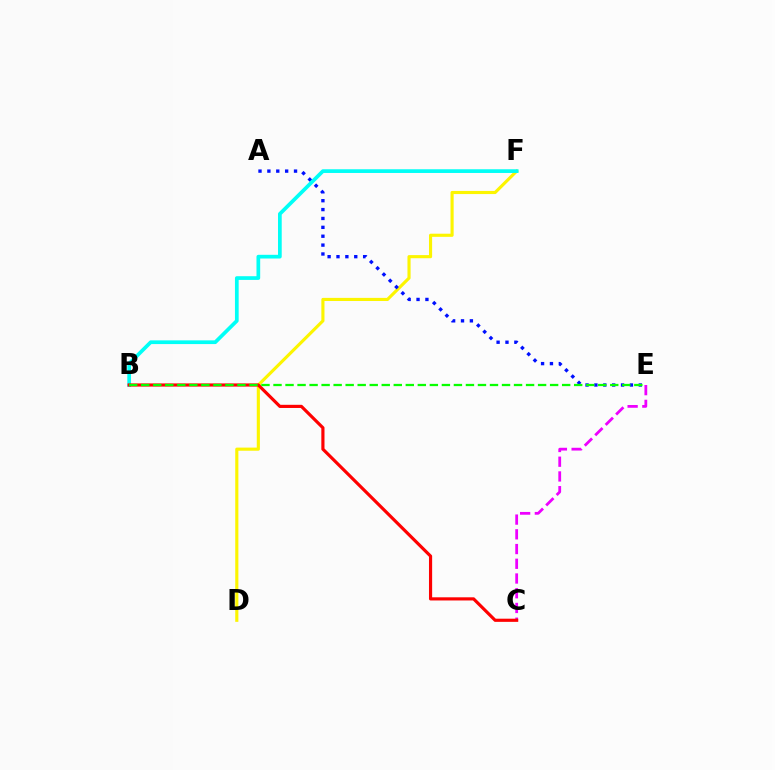{('D', 'F'): [{'color': '#fcf500', 'line_style': 'solid', 'thickness': 2.25}], ('C', 'E'): [{'color': '#ee00ff', 'line_style': 'dashed', 'thickness': 2.0}], ('A', 'E'): [{'color': '#0010ff', 'line_style': 'dotted', 'thickness': 2.41}], ('B', 'F'): [{'color': '#00fff6', 'line_style': 'solid', 'thickness': 2.67}], ('B', 'C'): [{'color': '#ff0000', 'line_style': 'solid', 'thickness': 2.27}], ('B', 'E'): [{'color': '#08ff00', 'line_style': 'dashed', 'thickness': 1.63}]}